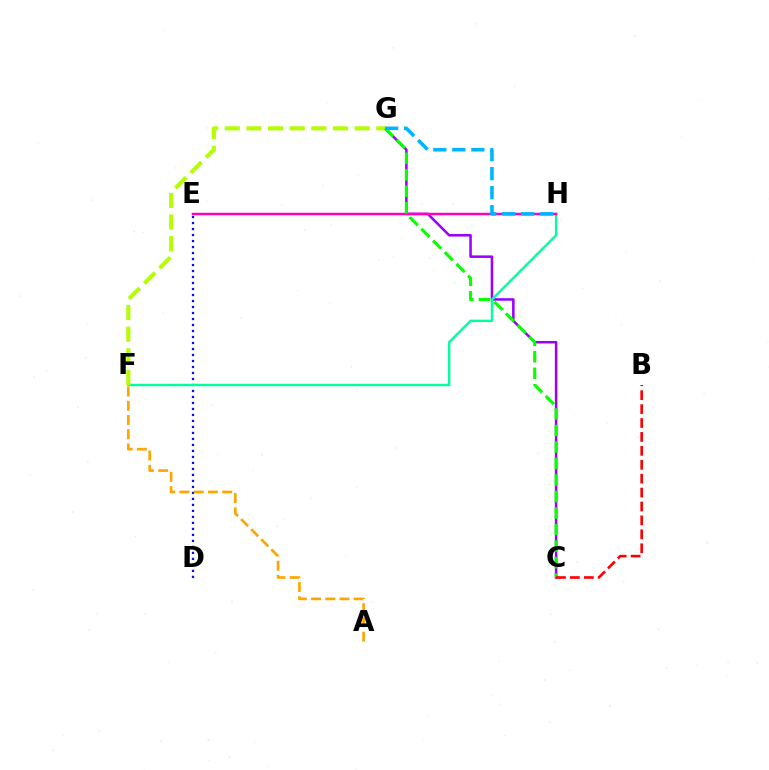{('D', 'E'): [{'color': '#0010ff', 'line_style': 'dotted', 'thickness': 1.63}], ('C', 'G'): [{'color': '#9b00ff', 'line_style': 'solid', 'thickness': 1.82}, {'color': '#08ff00', 'line_style': 'dashed', 'thickness': 2.24}], ('F', 'H'): [{'color': '#00ff9d', 'line_style': 'solid', 'thickness': 1.73}], ('E', 'H'): [{'color': '#ff00bd', 'line_style': 'solid', 'thickness': 1.79}], ('F', 'G'): [{'color': '#b3ff00', 'line_style': 'dashed', 'thickness': 2.94}], ('B', 'C'): [{'color': '#ff0000', 'line_style': 'dashed', 'thickness': 1.89}], ('A', 'F'): [{'color': '#ffa500', 'line_style': 'dashed', 'thickness': 1.93}], ('G', 'H'): [{'color': '#00b5ff', 'line_style': 'dashed', 'thickness': 2.58}]}